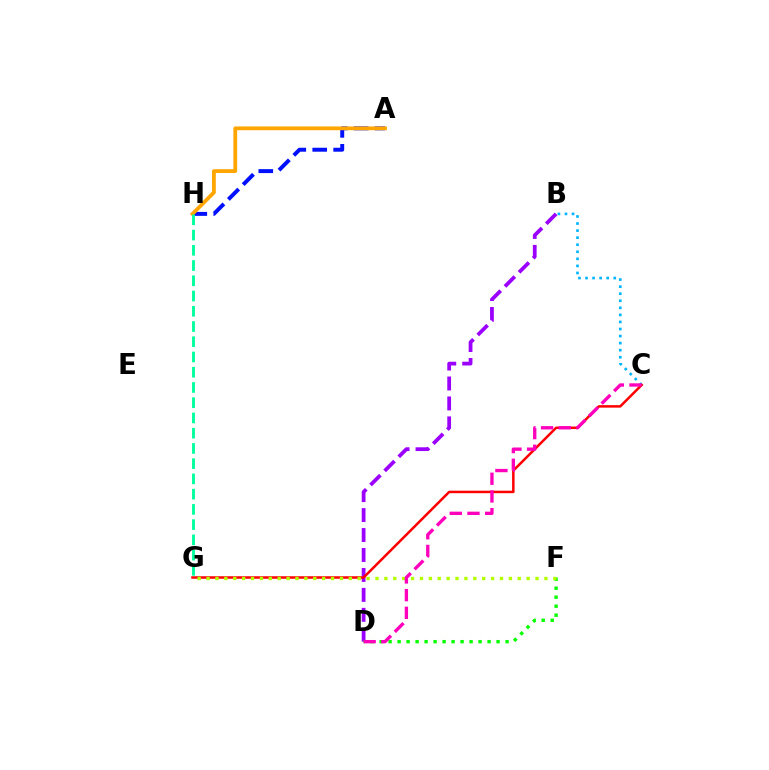{('B', 'C'): [{'color': '#00b5ff', 'line_style': 'dotted', 'thickness': 1.92}], ('B', 'D'): [{'color': '#9b00ff', 'line_style': 'dashed', 'thickness': 2.71}], ('D', 'F'): [{'color': '#08ff00', 'line_style': 'dotted', 'thickness': 2.44}], ('C', 'G'): [{'color': '#ff0000', 'line_style': 'solid', 'thickness': 1.8}], ('F', 'G'): [{'color': '#b3ff00', 'line_style': 'dotted', 'thickness': 2.42}], ('A', 'H'): [{'color': '#0010ff', 'line_style': 'dashed', 'thickness': 2.84}, {'color': '#ffa500', 'line_style': 'solid', 'thickness': 2.73}], ('C', 'D'): [{'color': '#ff00bd', 'line_style': 'dashed', 'thickness': 2.4}], ('G', 'H'): [{'color': '#00ff9d', 'line_style': 'dashed', 'thickness': 2.07}]}